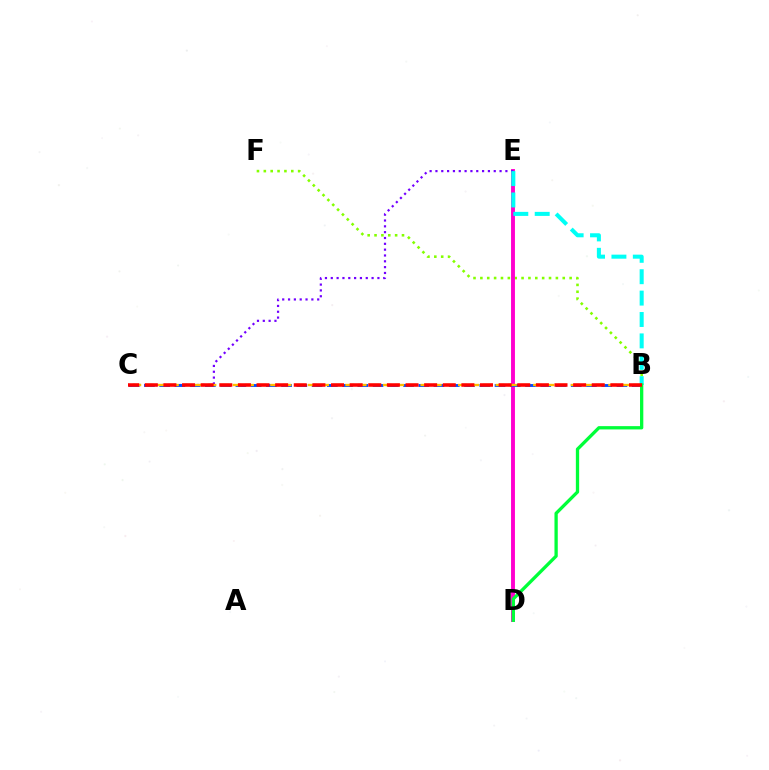{('B', 'F'): [{'color': '#84ff00', 'line_style': 'dotted', 'thickness': 1.87}], ('D', 'E'): [{'color': '#ff00cf', 'line_style': 'solid', 'thickness': 2.81}], ('C', 'E'): [{'color': '#7200ff', 'line_style': 'dotted', 'thickness': 1.58}], ('B', 'E'): [{'color': '#00fff6', 'line_style': 'dashed', 'thickness': 2.91}], ('B', 'C'): [{'color': '#004bff', 'line_style': 'dashed', 'thickness': 2.07}, {'color': '#ffbd00', 'line_style': 'dashed', 'thickness': 1.7}, {'color': '#ff0000', 'line_style': 'dashed', 'thickness': 2.53}], ('B', 'D'): [{'color': '#00ff39', 'line_style': 'solid', 'thickness': 2.37}]}